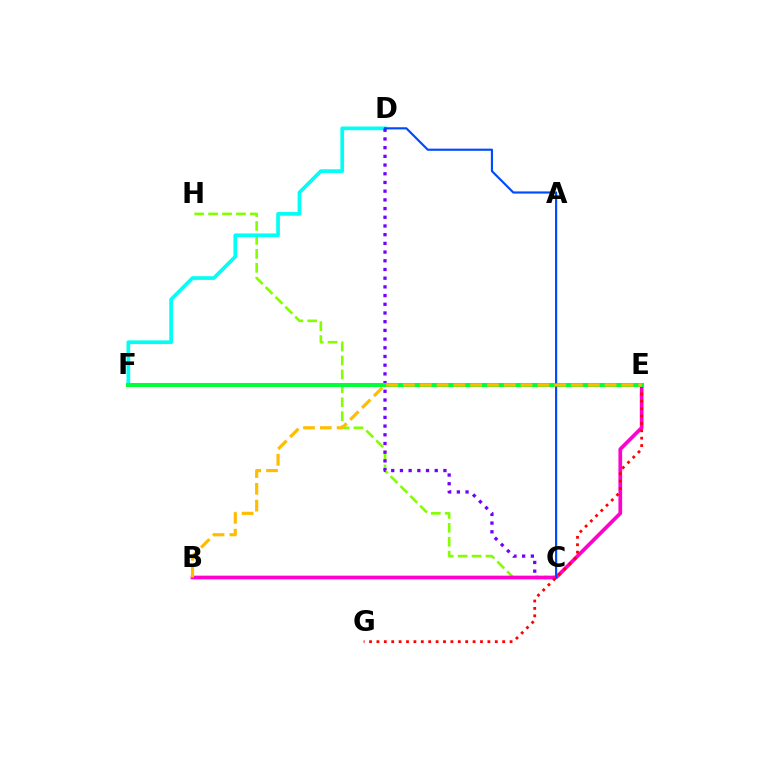{('C', 'H'): [{'color': '#84ff00', 'line_style': 'dashed', 'thickness': 1.89}], ('D', 'F'): [{'color': '#00fff6', 'line_style': 'solid', 'thickness': 2.66}], ('C', 'D'): [{'color': '#7200ff', 'line_style': 'dotted', 'thickness': 2.36}, {'color': '#004bff', 'line_style': 'solid', 'thickness': 1.56}], ('B', 'E'): [{'color': '#ff00cf', 'line_style': 'solid', 'thickness': 2.66}, {'color': '#ffbd00', 'line_style': 'dashed', 'thickness': 2.28}], ('E', 'G'): [{'color': '#ff0000', 'line_style': 'dotted', 'thickness': 2.01}], ('E', 'F'): [{'color': '#00ff39', 'line_style': 'solid', 'thickness': 2.91}]}